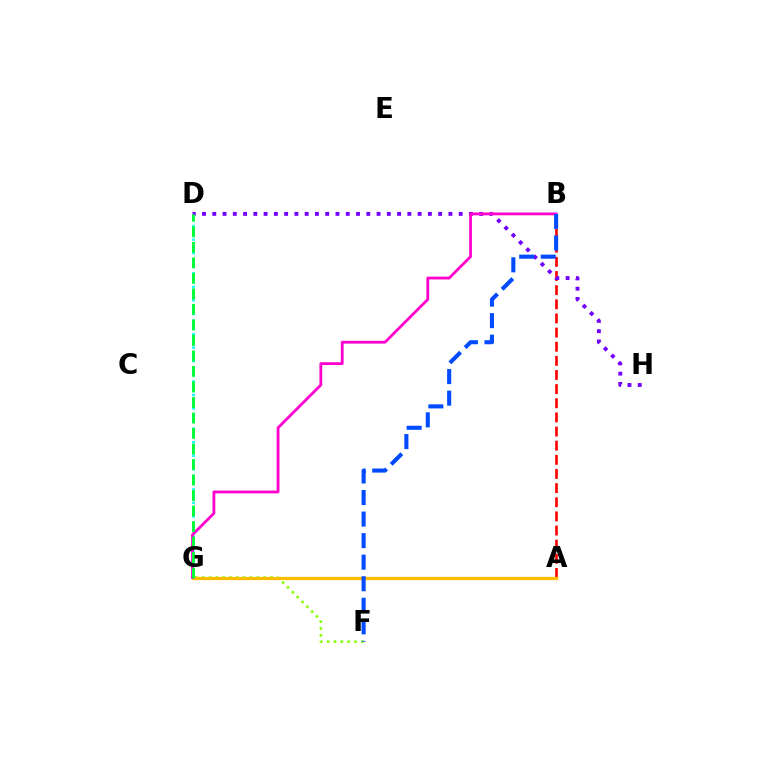{('A', 'B'): [{'color': '#ff0000', 'line_style': 'dashed', 'thickness': 1.92}], ('F', 'G'): [{'color': '#84ff00', 'line_style': 'dotted', 'thickness': 1.86}], ('D', 'G'): [{'color': '#00fff6', 'line_style': 'dotted', 'thickness': 1.83}, {'color': '#00ff39', 'line_style': 'dashed', 'thickness': 2.11}], ('A', 'G'): [{'color': '#ffbd00', 'line_style': 'solid', 'thickness': 2.35}], ('D', 'H'): [{'color': '#7200ff', 'line_style': 'dotted', 'thickness': 2.79}], ('B', 'G'): [{'color': '#ff00cf', 'line_style': 'solid', 'thickness': 2.02}], ('B', 'F'): [{'color': '#004bff', 'line_style': 'dashed', 'thickness': 2.93}]}